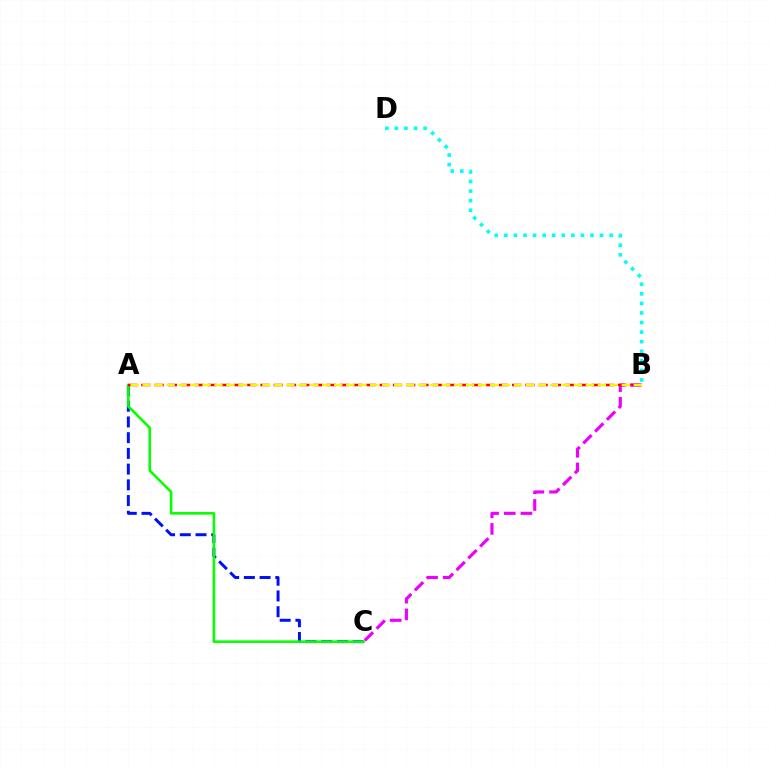{('B', 'C'): [{'color': '#ee00ff', 'line_style': 'dashed', 'thickness': 2.27}], ('A', 'C'): [{'color': '#0010ff', 'line_style': 'dashed', 'thickness': 2.14}, {'color': '#08ff00', 'line_style': 'solid', 'thickness': 1.87}], ('B', 'D'): [{'color': '#00fff6', 'line_style': 'dotted', 'thickness': 2.6}], ('A', 'B'): [{'color': '#ff0000', 'line_style': 'dashed', 'thickness': 1.8}, {'color': '#fcf500', 'line_style': 'dashed', 'thickness': 1.63}]}